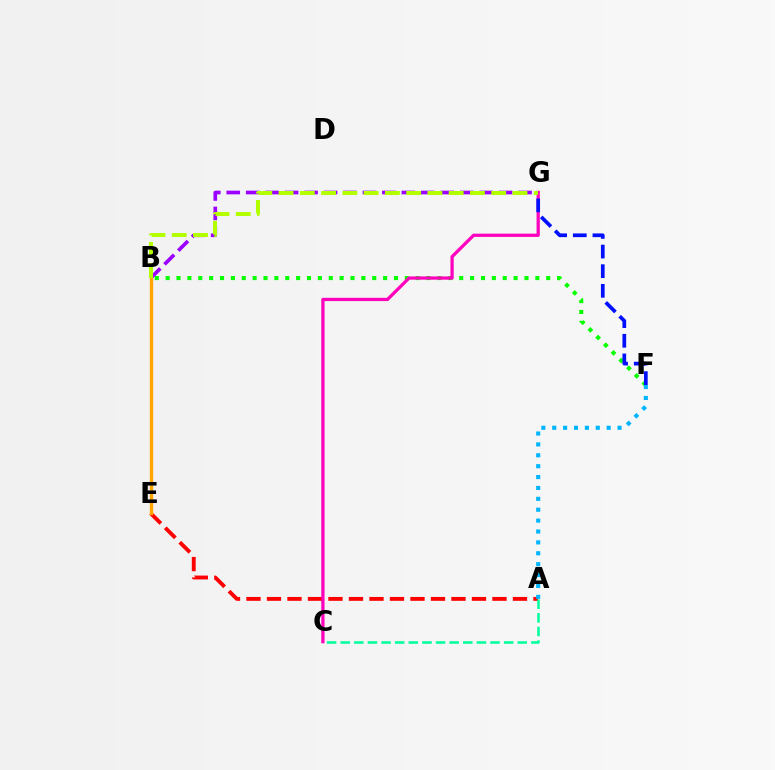{('B', 'G'): [{'color': '#9b00ff', 'line_style': 'dashed', 'thickness': 2.64}, {'color': '#b3ff00', 'line_style': 'dashed', 'thickness': 2.89}], ('B', 'F'): [{'color': '#08ff00', 'line_style': 'dotted', 'thickness': 2.95}], ('A', 'E'): [{'color': '#ff0000', 'line_style': 'dashed', 'thickness': 2.78}], ('A', 'F'): [{'color': '#00b5ff', 'line_style': 'dotted', 'thickness': 2.96}], ('C', 'G'): [{'color': '#ff00bd', 'line_style': 'solid', 'thickness': 2.35}], ('B', 'E'): [{'color': '#ffa500', 'line_style': 'solid', 'thickness': 2.43}], ('F', 'G'): [{'color': '#0010ff', 'line_style': 'dashed', 'thickness': 2.67}], ('A', 'C'): [{'color': '#00ff9d', 'line_style': 'dashed', 'thickness': 1.85}]}